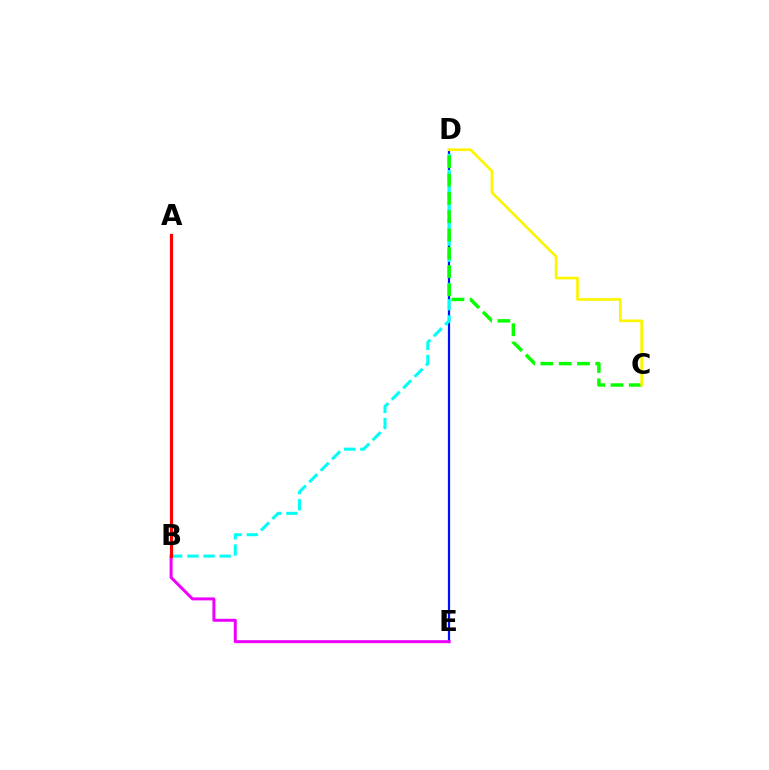{('D', 'E'): [{'color': '#0010ff', 'line_style': 'solid', 'thickness': 1.6}], ('B', 'D'): [{'color': '#00fff6', 'line_style': 'dashed', 'thickness': 2.19}], ('C', 'D'): [{'color': '#08ff00', 'line_style': 'dashed', 'thickness': 2.49}, {'color': '#fcf500', 'line_style': 'solid', 'thickness': 1.93}], ('B', 'E'): [{'color': '#ee00ff', 'line_style': 'solid', 'thickness': 2.15}], ('A', 'B'): [{'color': '#ff0000', 'line_style': 'solid', 'thickness': 2.29}]}